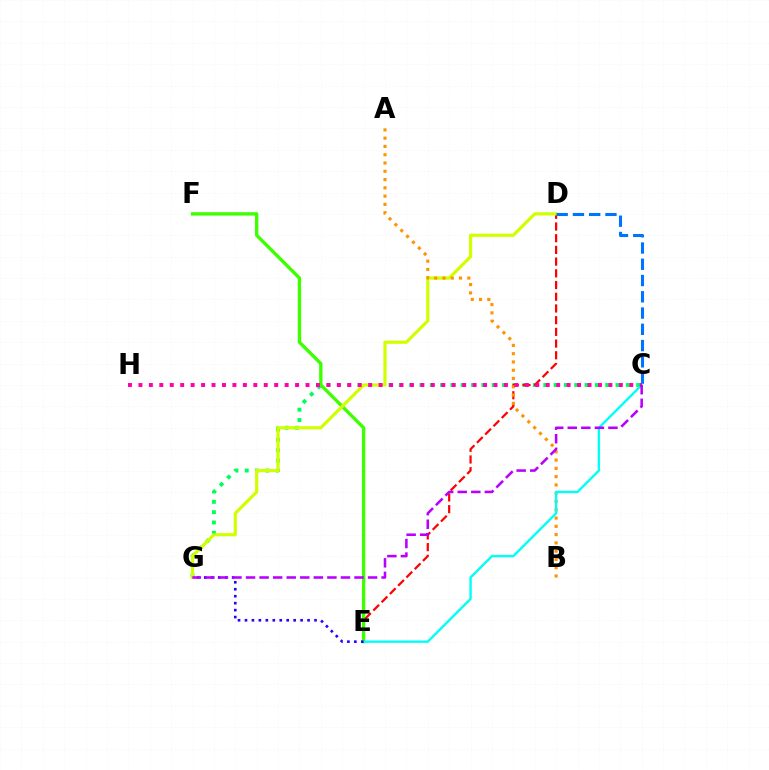{('C', 'G'): [{'color': '#00ff5c', 'line_style': 'dotted', 'thickness': 2.8}, {'color': '#b900ff', 'line_style': 'dashed', 'thickness': 1.84}], ('D', 'E'): [{'color': '#ff0000', 'line_style': 'dashed', 'thickness': 1.59}], ('E', 'F'): [{'color': '#3dff00', 'line_style': 'solid', 'thickness': 2.41}], ('D', 'G'): [{'color': '#d1ff00', 'line_style': 'solid', 'thickness': 2.3}], ('A', 'B'): [{'color': '#ff9400', 'line_style': 'dotted', 'thickness': 2.25}], ('C', 'E'): [{'color': '#00fff6', 'line_style': 'solid', 'thickness': 1.71}], ('E', 'G'): [{'color': '#2500ff', 'line_style': 'dotted', 'thickness': 1.89}], ('C', 'H'): [{'color': '#ff00ac', 'line_style': 'dotted', 'thickness': 2.84}], ('C', 'D'): [{'color': '#0074ff', 'line_style': 'dashed', 'thickness': 2.21}]}